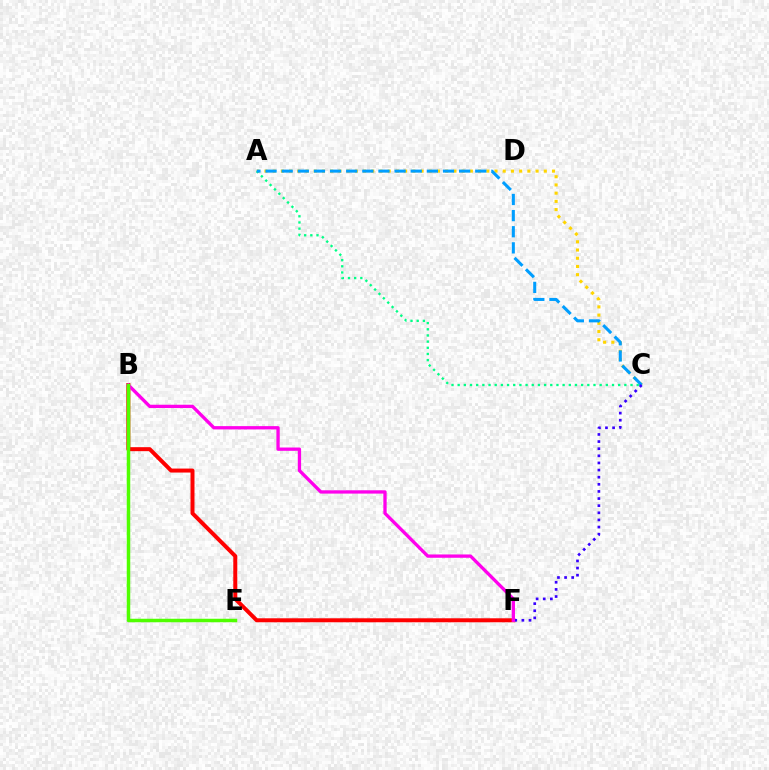{('A', 'C'): [{'color': '#ffd500', 'line_style': 'dotted', 'thickness': 2.23}, {'color': '#00ff86', 'line_style': 'dotted', 'thickness': 1.68}, {'color': '#009eff', 'line_style': 'dashed', 'thickness': 2.19}], ('B', 'F'): [{'color': '#ff0000', 'line_style': 'solid', 'thickness': 2.87}, {'color': '#ff00ed', 'line_style': 'solid', 'thickness': 2.38}], ('C', 'F'): [{'color': '#3700ff', 'line_style': 'dotted', 'thickness': 1.94}], ('B', 'E'): [{'color': '#4fff00', 'line_style': 'solid', 'thickness': 2.51}]}